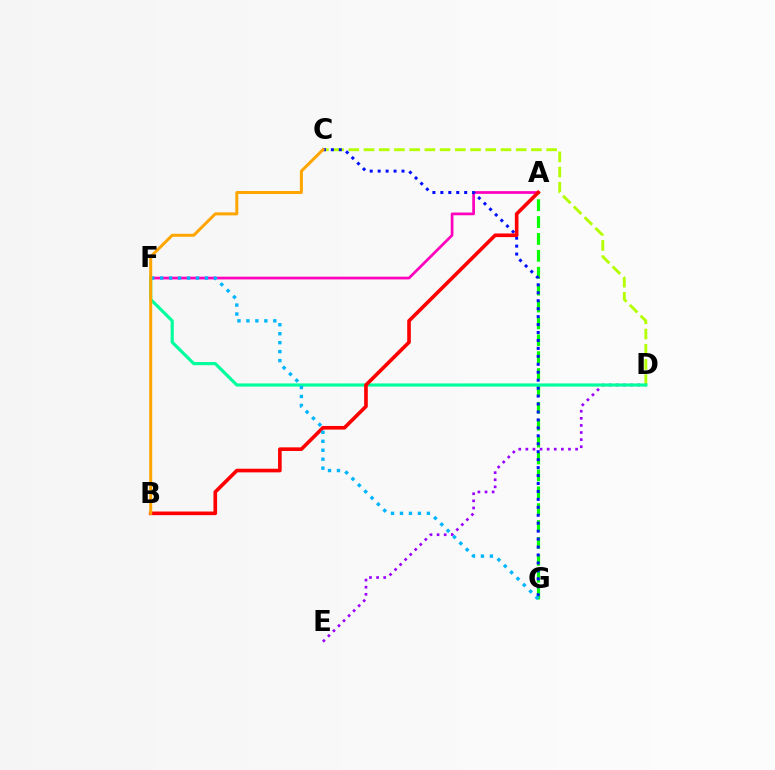{('D', 'E'): [{'color': '#9b00ff', 'line_style': 'dotted', 'thickness': 1.93}], ('A', 'F'): [{'color': '#ff00bd', 'line_style': 'solid', 'thickness': 1.96}], ('A', 'G'): [{'color': '#08ff00', 'line_style': 'dashed', 'thickness': 2.29}], ('C', 'D'): [{'color': '#b3ff00', 'line_style': 'dashed', 'thickness': 2.07}], ('C', 'G'): [{'color': '#0010ff', 'line_style': 'dotted', 'thickness': 2.16}], ('D', 'F'): [{'color': '#00ff9d', 'line_style': 'solid', 'thickness': 2.28}], ('A', 'B'): [{'color': '#ff0000', 'line_style': 'solid', 'thickness': 2.61}], ('F', 'G'): [{'color': '#00b5ff', 'line_style': 'dotted', 'thickness': 2.44}], ('B', 'C'): [{'color': '#ffa500', 'line_style': 'solid', 'thickness': 2.16}]}